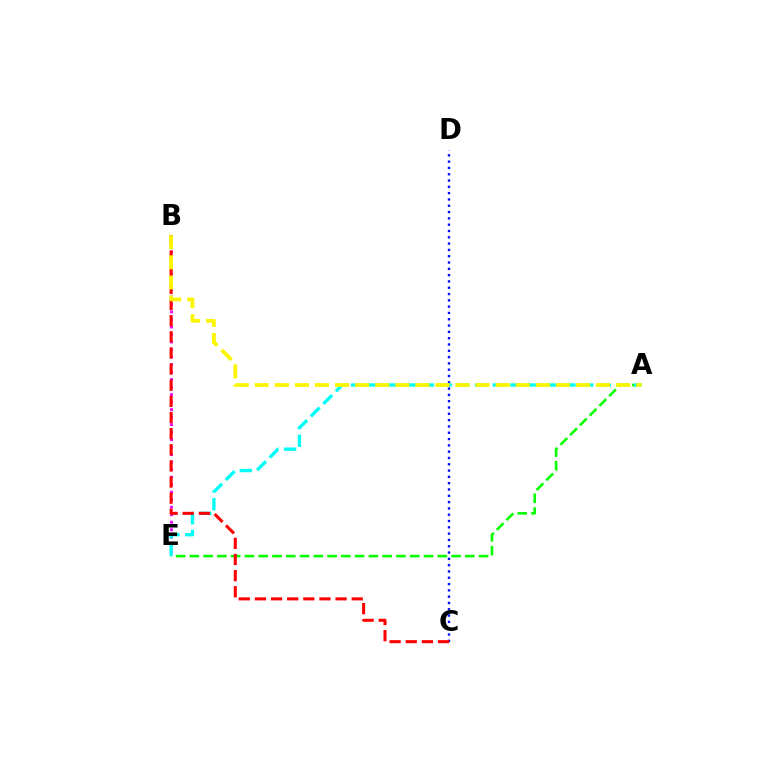{('B', 'E'): [{'color': '#ee00ff', 'line_style': 'dotted', 'thickness': 2.04}], ('C', 'D'): [{'color': '#0010ff', 'line_style': 'dotted', 'thickness': 1.71}], ('A', 'E'): [{'color': '#08ff00', 'line_style': 'dashed', 'thickness': 1.87}, {'color': '#00fff6', 'line_style': 'dashed', 'thickness': 2.4}], ('B', 'C'): [{'color': '#ff0000', 'line_style': 'dashed', 'thickness': 2.19}], ('A', 'B'): [{'color': '#fcf500', 'line_style': 'dashed', 'thickness': 2.73}]}